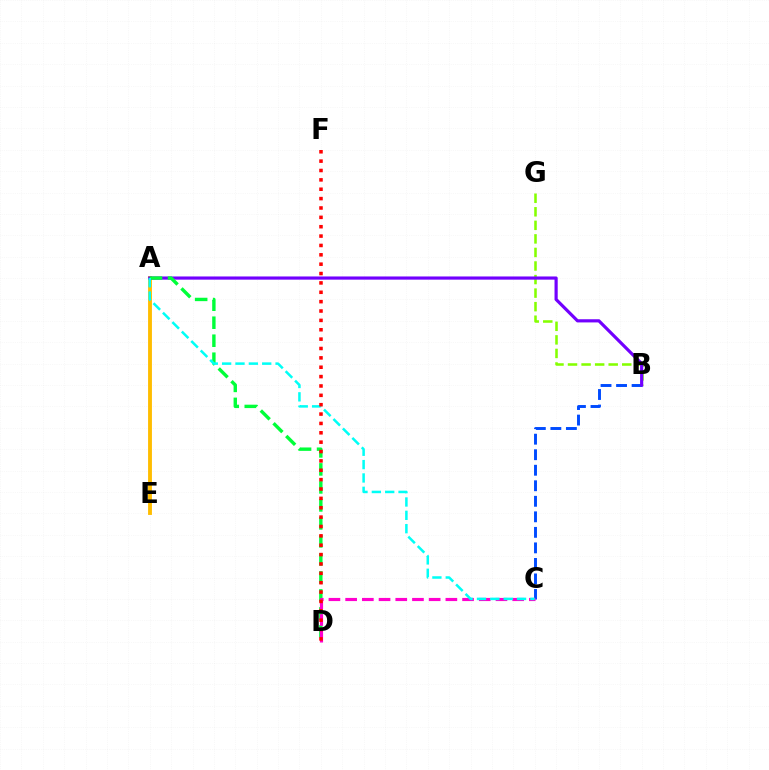{('B', 'C'): [{'color': '#004bff', 'line_style': 'dashed', 'thickness': 2.11}], ('A', 'E'): [{'color': '#ffbd00', 'line_style': 'solid', 'thickness': 2.78}], ('B', 'G'): [{'color': '#84ff00', 'line_style': 'dashed', 'thickness': 1.84}], ('A', 'B'): [{'color': '#7200ff', 'line_style': 'solid', 'thickness': 2.29}], ('A', 'D'): [{'color': '#00ff39', 'line_style': 'dashed', 'thickness': 2.45}], ('C', 'D'): [{'color': '#ff00cf', 'line_style': 'dashed', 'thickness': 2.27}], ('A', 'C'): [{'color': '#00fff6', 'line_style': 'dashed', 'thickness': 1.81}], ('D', 'F'): [{'color': '#ff0000', 'line_style': 'dotted', 'thickness': 2.55}]}